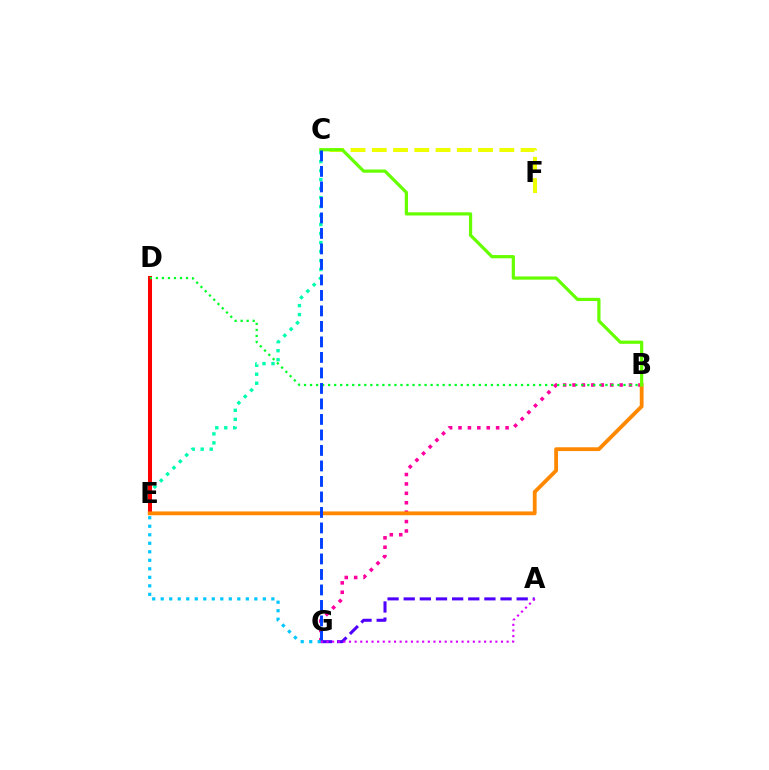{('C', 'E'): [{'color': '#00ffaf', 'line_style': 'dotted', 'thickness': 2.44}], ('B', 'G'): [{'color': '#ff00a0', 'line_style': 'dotted', 'thickness': 2.56}], ('C', 'F'): [{'color': '#eeff00', 'line_style': 'dashed', 'thickness': 2.89}], ('D', 'E'): [{'color': '#ff0000', 'line_style': 'solid', 'thickness': 2.9}], ('B', 'D'): [{'color': '#00ff27', 'line_style': 'dotted', 'thickness': 1.64}], ('B', 'E'): [{'color': '#ff8800', 'line_style': 'solid', 'thickness': 2.74}], ('B', 'C'): [{'color': '#66ff00', 'line_style': 'solid', 'thickness': 2.31}], ('C', 'G'): [{'color': '#003fff', 'line_style': 'dashed', 'thickness': 2.11}], ('E', 'G'): [{'color': '#00c7ff', 'line_style': 'dotted', 'thickness': 2.31}], ('A', 'G'): [{'color': '#4f00ff', 'line_style': 'dashed', 'thickness': 2.19}, {'color': '#d600ff', 'line_style': 'dotted', 'thickness': 1.53}]}